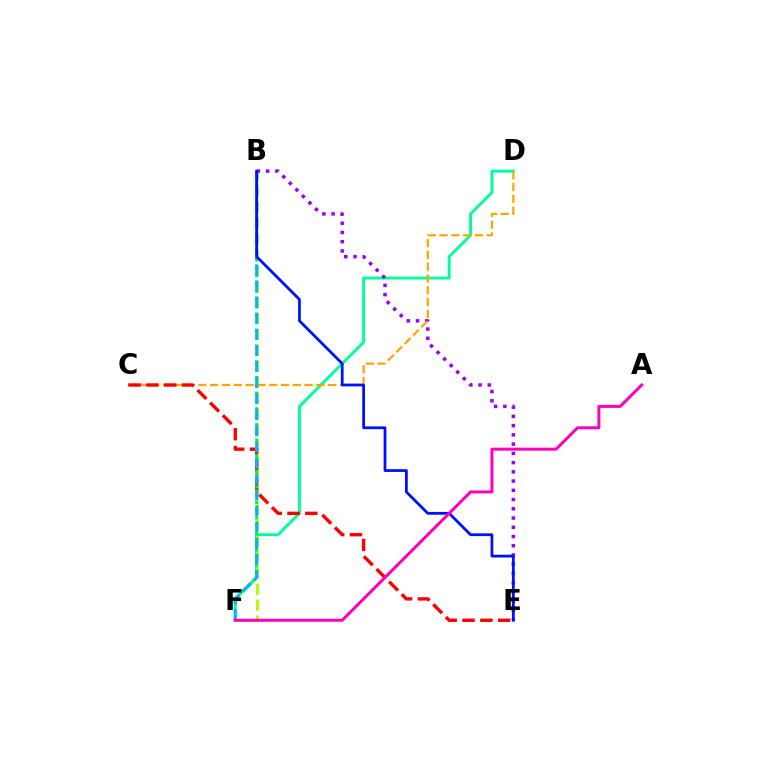{('D', 'F'): [{'color': '#00ff9d', 'line_style': 'solid', 'thickness': 2.11}], ('B', 'F'): [{'color': '#b3ff00', 'line_style': 'dashed', 'thickness': 2.16}, {'color': '#08ff00', 'line_style': 'dotted', 'thickness': 2.12}, {'color': '#00b5ff', 'line_style': 'dashed', 'thickness': 2.18}], ('B', 'E'): [{'color': '#9b00ff', 'line_style': 'dotted', 'thickness': 2.51}, {'color': '#0010ff', 'line_style': 'solid', 'thickness': 1.99}], ('C', 'D'): [{'color': '#ffa500', 'line_style': 'dashed', 'thickness': 1.6}], ('C', 'E'): [{'color': '#ff0000', 'line_style': 'dashed', 'thickness': 2.42}], ('A', 'F'): [{'color': '#ff00bd', 'line_style': 'solid', 'thickness': 2.16}]}